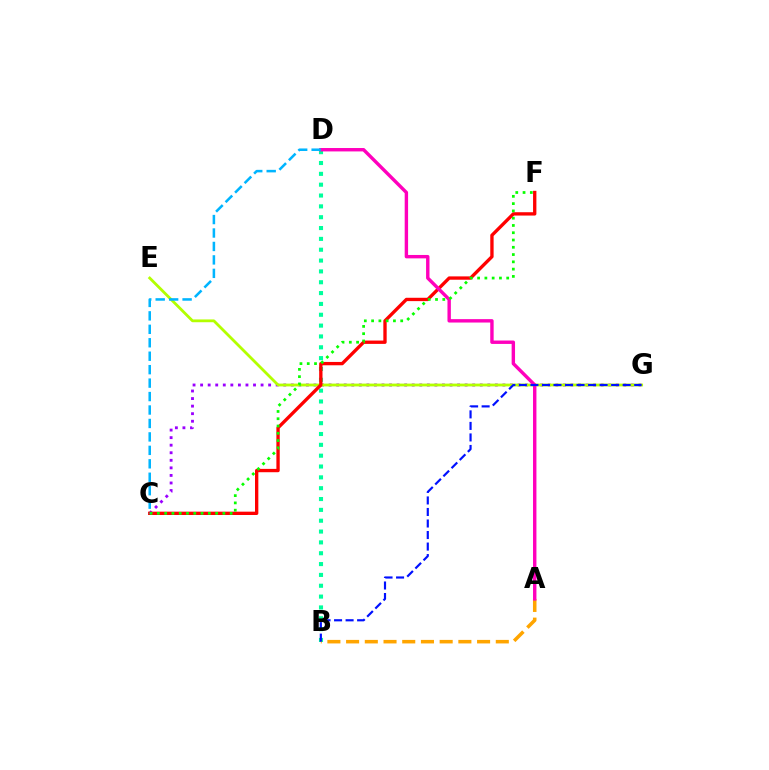{('C', 'G'): [{'color': '#9b00ff', 'line_style': 'dotted', 'thickness': 2.05}], ('E', 'G'): [{'color': '#b3ff00', 'line_style': 'solid', 'thickness': 2.01}], ('B', 'D'): [{'color': '#00ff9d', 'line_style': 'dotted', 'thickness': 2.95}], ('A', 'B'): [{'color': '#ffa500', 'line_style': 'dashed', 'thickness': 2.54}], ('C', 'F'): [{'color': '#ff0000', 'line_style': 'solid', 'thickness': 2.4}, {'color': '#08ff00', 'line_style': 'dotted', 'thickness': 1.98}], ('A', 'D'): [{'color': '#ff00bd', 'line_style': 'solid', 'thickness': 2.45}], ('C', 'D'): [{'color': '#00b5ff', 'line_style': 'dashed', 'thickness': 1.83}], ('B', 'G'): [{'color': '#0010ff', 'line_style': 'dashed', 'thickness': 1.57}]}